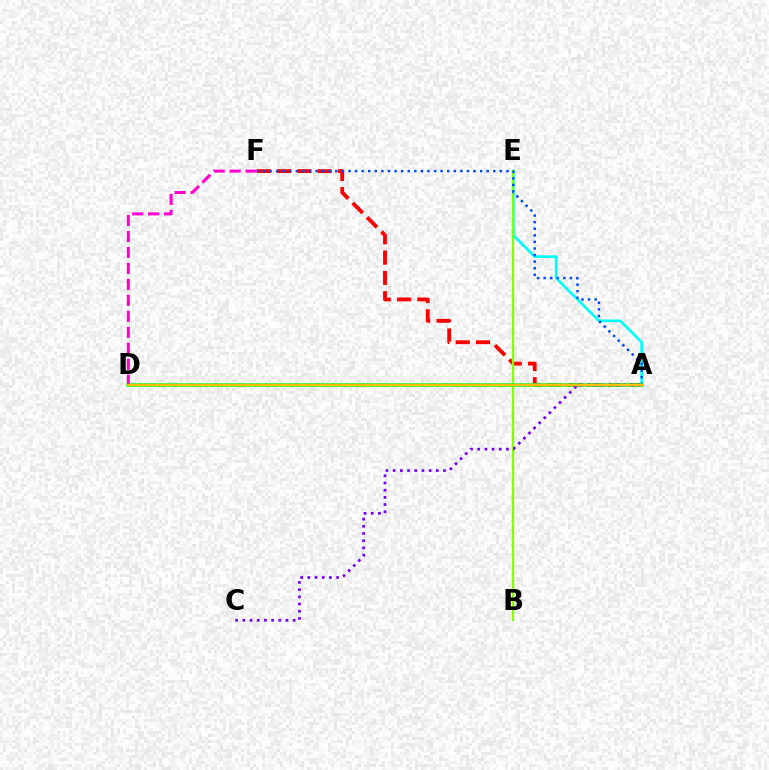{('A', 'F'): [{'color': '#ff0000', 'line_style': 'dashed', 'thickness': 2.76}, {'color': '#004bff', 'line_style': 'dotted', 'thickness': 1.79}], ('A', 'E'): [{'color': '#00fff6', 'line_style': 'solid', 'thickness': 1.93}], ('B', 'E'): [{'color': '#84ff00', 'line_style': 'solid', 'thickness': 1.68}], ('A', 'D'): [{'color': '#00ff39', 'line_style': 'solid', 'thickness': 2.6}, {'color': '#ffbd00', 'line_style': 'solid', 'thickness': 1.75}], ('D', 'F'): [{'color': '#ff00cf', 'line_style': 'dashed', 'thickness': 2.17}], ('A', 'C'): [{'color': '#7200ff', 'line_style': 'dotted', 'thickness': 1.95}]}